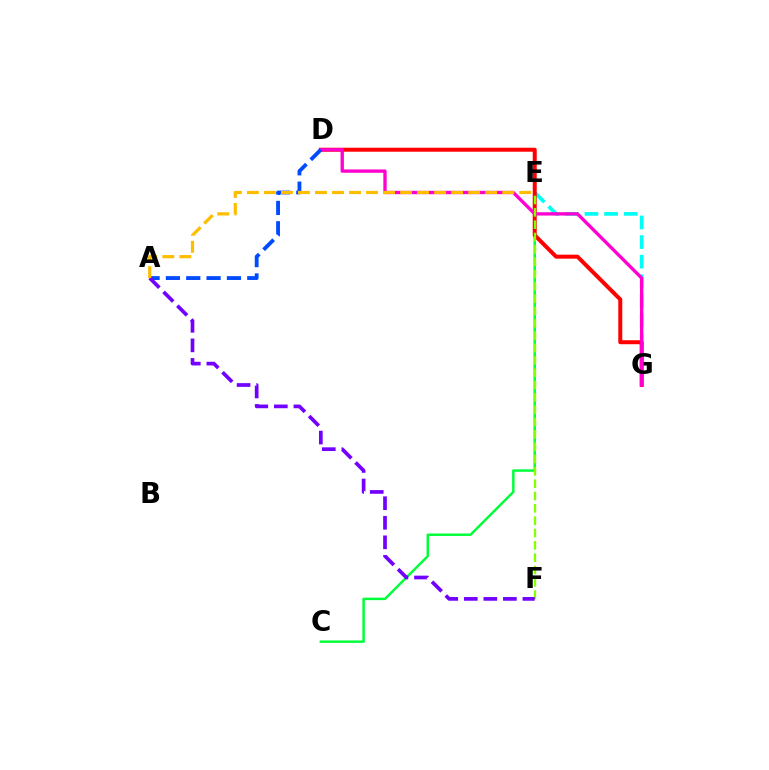{('E', 'G'): [{'color': '#00fff6', 'line_style': 'dashed', 'thickness': 2.66}], ('C', 'E'): [{'color': '#00ff39', 'line_style': 'solid', 'thickness': 1.77}], ('D', 'G'): [{'color': '#ff0000', 'line_style': 'solid', 'thickness': 2.87}, {'color': '#ff00cf', 'line_style': 'solid', 'thickness': 2.4}], ('E', 'F'): [{'color': '#84ff00', 'line_style': 'dashed', 'thickness': 1.68}], ('A', 'D'): [{'color': '#004bff', 'line_style': 'dashed', 'thickness': 2.76}], ('A', 'F'): [{'color': '#7200ff', 'line_style': 'dashed', 'thickness': 2.66}], ('A', 'E'): [{'color': '#ffbd00', 'line_style': 'dashed', 'thickness': 2.31}]}